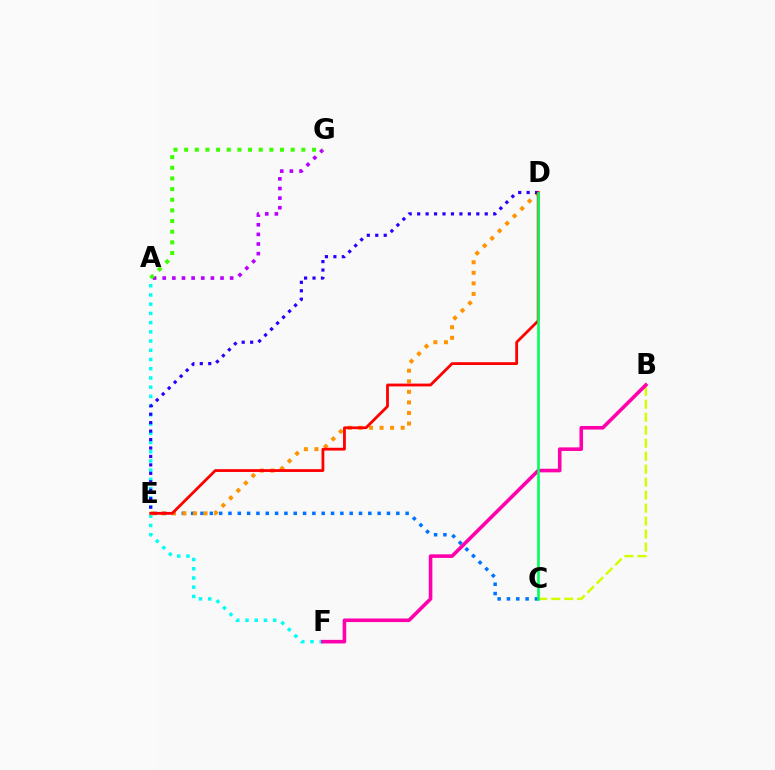{('A', 'G'): [{'color': '#b900ff', 'line_style': 'dotted', 'thickness': 2.62}, {'color': '#3dff00', 'line_style': 'dotted', 'thickness': 2.9}], ('B', 'C'): [{'color': '#d1ff00', 'line_style': 'dashed', 'thickness': 1.76}], ('A', 'F'): [{'color': '#00fff6', 'line_style': 'dotted', 'thickness': 2.51}], ('B', 'F'): [{'color': '#ff00ac', 'line_style': 'solid', 'thickness': 2.59}], ('C', 'E'): [{'color': '#0074ff', 'line_style': 'dotted', 'thickness': 2.53}], ('D', 'E'): [{'color': '#ff9400', 'line_style': 'dotted', 'thickness': 2.87}, {'color': '#2500ff', 'line_style': 'dotted', 'thickness': 2.3}, {'color': '#ff0000', 'line_style': 'solid', 'thickness': 2.02}], ('C', 'D'): [{'color': '#00ff5c', 'line_style': 'solid', 'thickness': 1.86}]}